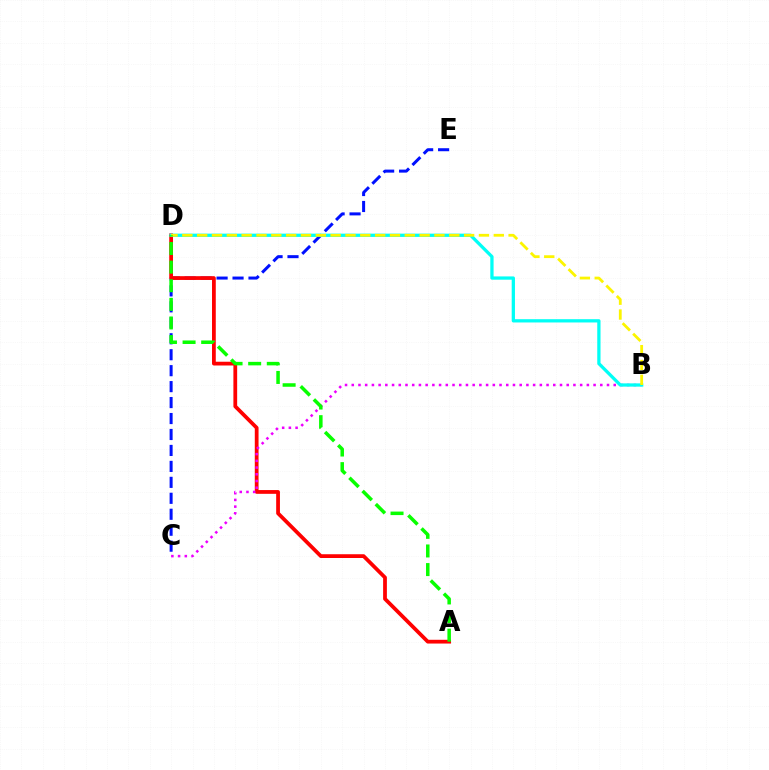{('C', 'E'): [{'color': '#0010ff', 'line_style': 'dashed', 'thickness': 2.17}], ('A', 'D'): [{'color': '#ff0000', 'line_style': 'solid', 'thickness': 2.71}, {'color': '#08ff00', 'line_style': 'dashed', 'thickness': 2.53}], ('B', 'C'): [{'color': '#ee00ff', 'line_style': 'dotted', 'thickness': 1.83}], ('B', 'D'): [{'color': '#00fff6', 'line_style': 'solid', 'thickness': 2.36}, {'color': '#fcf500', 'line_style': 'dashed', 'thickness': 2.01}]}